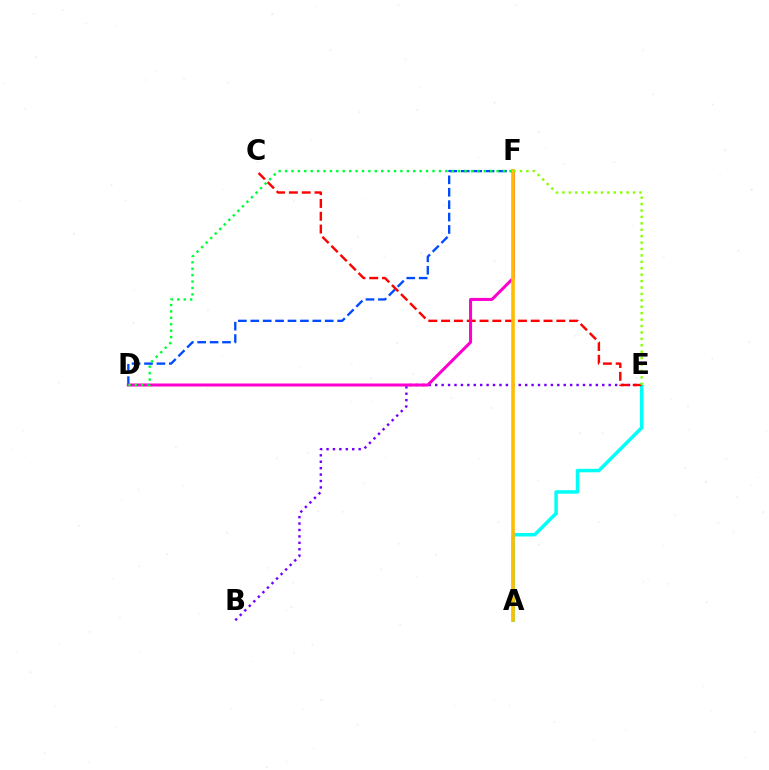{('D', 'F'): [{'color': '#004bff', 'line_style': 'dashed', 'thickness': 1.69}, {'color': '#ff00cf', 'line_style': 'solid', 'thickness': 2.18}, {'color': '#00ff39', 'line_style': 'dotted', 'thickness': 1.74}], ('B', 'E'): [{'color': '#7200ff', 'line_style': 'dotted', 'thickness': 1.75}], ('A', 'E'): [{'color': '#00fff6', 'line_style': 'solid', 'thickness': 2.51}], ('C', 'E'): [{'color': '#ff0000', 'line_style': 'dashed', 'thickness': 1.74}], ('A', 'F'): [{'color': '#ffbd00', 'line_style': 'solid', 'thickness': 2.58}], ('E', 'F'): [{'color': '#84ff00', 'line_style': 'dotted', 'thickness': 1.74}]}